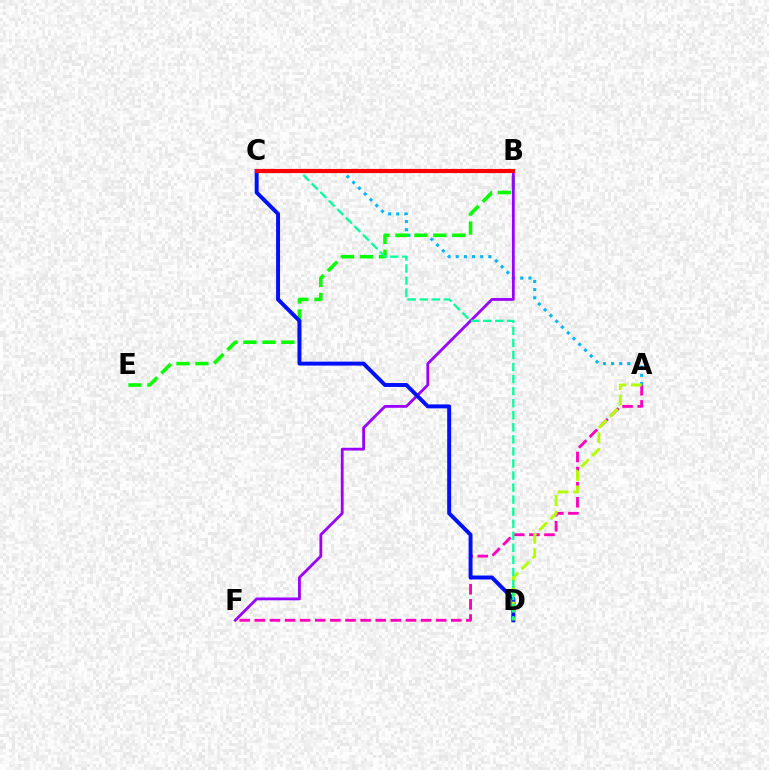{('A', 'F'): [{'color': '#ff00bd', 'line_style': 'dashed', 'thickness': 2.05}], ('A', 'C'): [{'color': '#00b5ff', 'line_style': 'dotted', 'thickness': 2.22}], ('B', 'E'): [{'color': '#08ff00', 'line_style': 'dashed', 'thickness': 2.58}], ('B', 'F'): [{'color': '#9b00ff', 'line_style': 'solid', 'thickness': 2.02}], ('B', 'C'): [{'color': '#ffa500', 'line_style': 'dashed', 'thickness': 2.79}, {'color': '#ff0000', 'line_style': 'solid', 'thickness': 2.99}], ('C', 'D'): [{'color': '#0010ff', 'line_style': 'solid', 'thickness': 2.84}, {'color': '#00ff9d', 'line_style': 'dashed', 'thickness': 1.64}], ('A', 'D'): [{'color': '#b3ff00', 'line_style': 'dashed', 'thickness': 2.11}]}